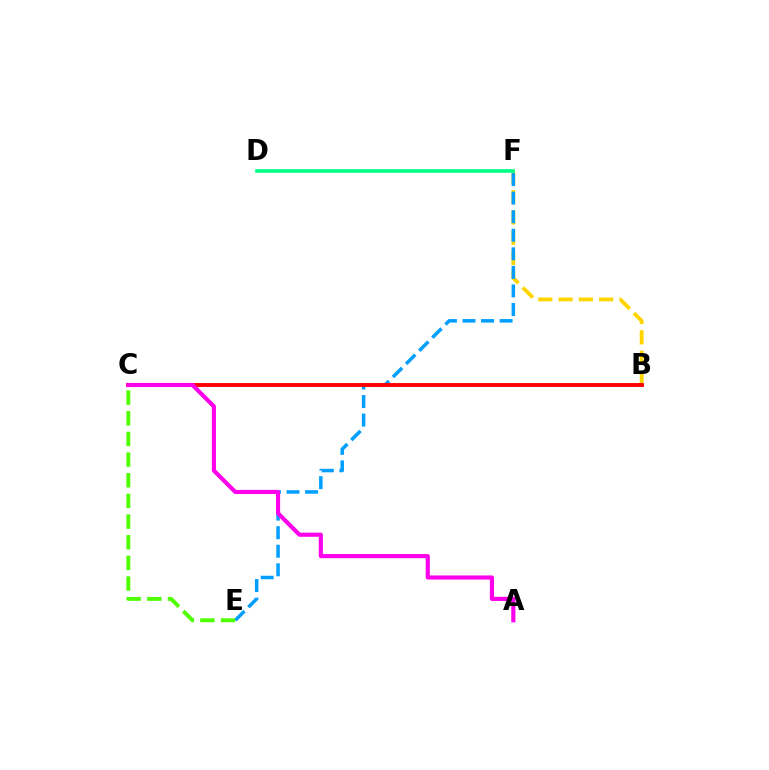{('B', 'F'): [{'color': '#ffd500', 'line_style': 'dashed', 'thickness': 2.76}], ('D', 'F'): [{'color': '#00ff86', 'line_style': 'solid', 'thickness': 2.64}], ('E', 'F'): [{'color': '#009eff', 'line_style': 'dashed', 'thickness': 2.52}], ('B', 'C'): [{'color': '#3700ff', 'line_style': 'dotted', 'thickness': 1.8}, {'color': '#ff0000', 'line_style': 'solid', 'thickness': 2.8}], ('C', 'E'): [{'color': '#4fff00', 'line_style': 'dashed', 'thickness': 2.81}], ('A', 'C'): [{'color': '#ff00ed', 'line_style': 'solid', 'thickness': 2.98}]}